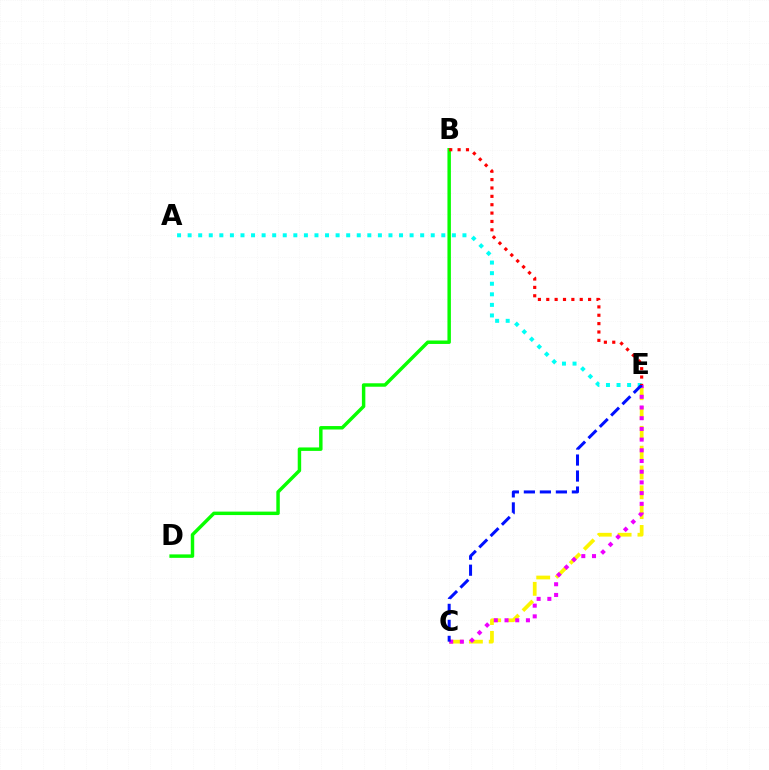{('C', 'E'): [{'color': '#fcf500', 'line_style': 'dashed', 'thickness': 2.69}, {'color': '#ee00ff', 'line_style': 'dotted', 'thickness': 2.91}, {'color': '#0010ff', 'line_style': 'dashed', 'thickness': 2.17}], ('B', 'D'): [{'color': '#08ff00', 'line_style': 'solid', 'thickness': 2.49}], ('A', 'E'): [{'color': '#00fff6', 'line_style': 'dotted', 'thickness': 2.87}], ('B', 'E'): [{'color': '#ff0000', 'line_style': 'dotted', 'thickness': 2.27}]}